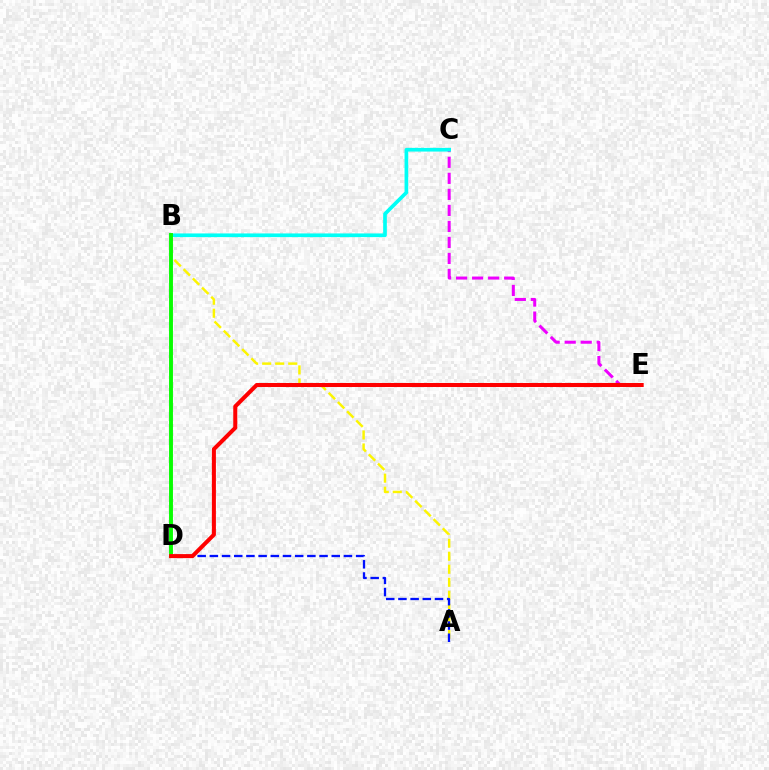{('A', 'B'): [{'color': '#fcf500', 'line_style': 'dashed', 'thickness': 1.77}], ('C', 'E'): [{'color': '#ee00ff', 'line_style': 'dashed', 'thickness': 2.18}], ('B', 'C'): [{'color': '#00fff6', 'line_style': 'solid', 'thickness': 2.65}], ('A', 'D'): [{'color': '#0010ff', 'line_style': 'dashed', 'thickness': 1.66}], ('B', 'D'): [{'color': '#08ff00', 'line_style': 'solid', 'thickness': 2.81}], ('D', 'E'): [{'color': '#ff0000', 'line_style': 'solid', 'thickness': 2.9}]}